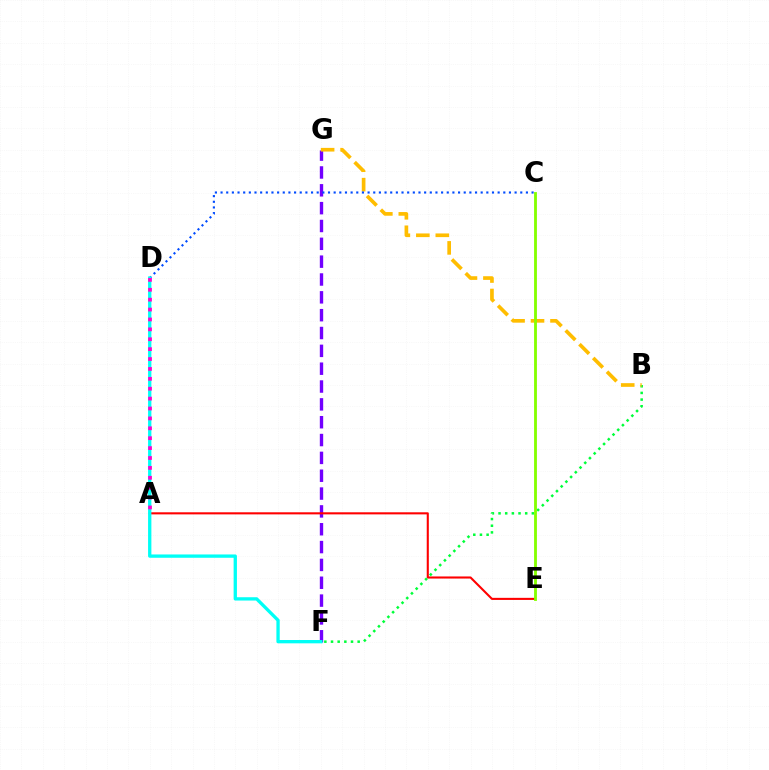{('F', 'G'): [{'color': '#7200ff', 'line_style': 'dashed', 'thickness': 2.42}], ('A', 'E'): [{'color': '#ff0000', 'line_style': 'solid', 'thickness': 1.51}], ('B', 'F'): [{'color': '#00ff39', 'line_style': 'dotted', 'thickness': 1.81}], ('B', 'G'): [{'color': '#ffbd00', 'line_style': 'dashed', 'thickness': 2.64}], ('C', 'E'): [{'color': '#84ff00', 'line_style': 'solid', 'thickness': 2.04}], ('C', 'D'): [{'color': '#004bff', 'line_style': 'dotted', 'thickness': 1.54}], ('D', 'F'): [{'color': '#00fff6', 'line_style': 'solid', 'thickness': 2.39}], ('A', 'D'): [{'color': '#ff00cf', 'line_style': 'dotted', 'thickness': 2.69}]}